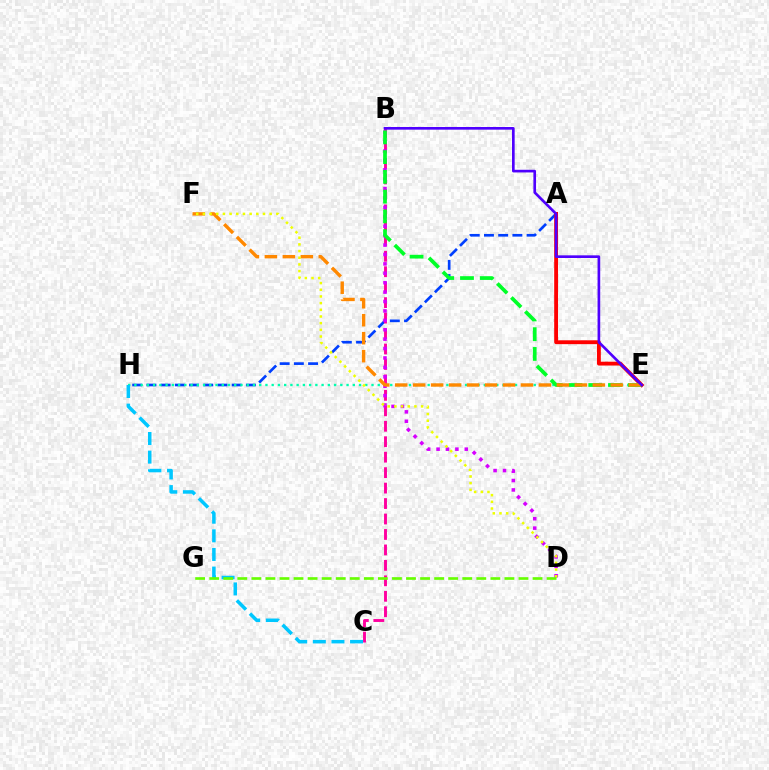{('A', 'H'): [{'color': '#003fff', 'line_style': 'dashed', 'thickness': 1.93}], ('B', 'C'): [{'color': '#ff00a0', 'line_style': 'dashed', 'thickness': 2.1}], ('E', 'H'): [{'color': '#00ffaf', 'line_style': 'dotted', 'thickness': 1.7}], ('B', 'D'): [{'color': '#d600ff', 'line_style': 'dotted', 'thickness': 2.56}], ('C', 'H'): [{'color': '#00c7ff', 'line_style': 'dashed', 'thickness': 2.53}], ('A', 'E'): [{'color': '#ff0000', 'line_style': 'solid', 'thickness': 2.78}], ('B', 'E'): [{'color': '#00ff27', 'line_style': 'dashed', 'thickness': 2.68}, {'color': '#4f00ff', 'line_style': 'solid', 'thickness': 1.92}], ('E', 'F'): [{'color': '#ff8800', 'line_style': 'dashed', 'thickness': 2.44}], ('D', 'F'): [{'color': '#eeff00', 'line_style': 'dotted', 'thickness': 1.81}], ('D', 'G'): [{'color': '#66ff00', 'line_style': 'dashed', 'thickness': 1.91}]}